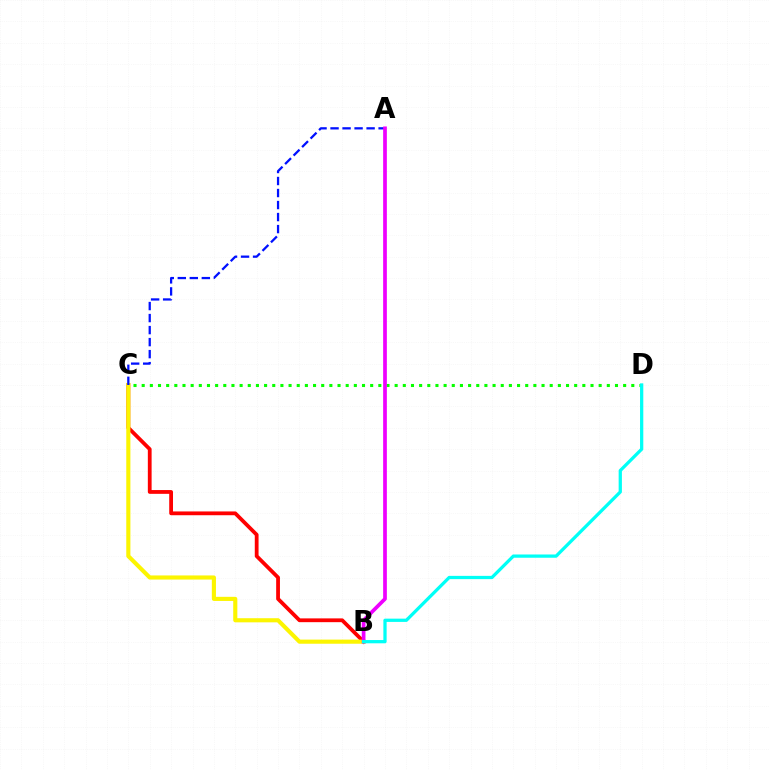{('B', 'C'): [{'color': '#ff0000', 'line_style': 'solid', 'thickness': 2.72}, {'color': '#fcf500', 'line_style': 'solid', 'thickness': 2.97}], ('C', 'D'): [{'color': '#08ff00', 'line_style': 'dotted', 'thickness': 2.22}], ('A', 'C'): [{'color': '#0010ff', 'line_style': 'dashed', 'thickness': 1.63}], ('A', 'B'): [{'color': '#ee00ff', 'line_style': 'solid', 'thickness': 2.67}], ('B', 'D'): [{'color': '#00fff6', 'line_style': 'solid', 'thickness': 2.35}]}